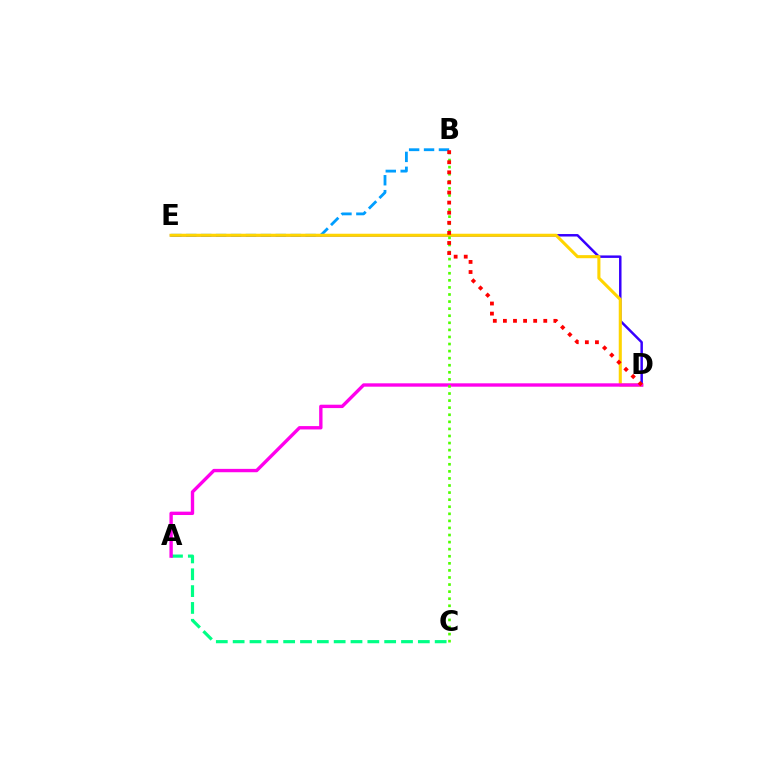{('B', 'E'): [{'color': '#009eff', 'line_style': 'dashed', 'thickness': 2.03}], ('D', 'E'): [{'color': '#3700ff', 'line_style': 'solid', 'thickness': 1.78}, {'color': '#ffd500', 'line_style': 'solid', 'thickness': 2.22}], ('A', 'C'): [{'color': '#00ff86', 'line_style': 'dashed', 'thickness': 2.29}], ('A', 'D'): [{'color': '#ff00ed', 'line_style': 'solid', 'thickness': 2.42}], ('B', 'C'): [{'color': '#4fff00', 'line_style': 'dotted', 'thickness': 1.92}], ('B', 'D'): [{'color': '#ff0000', 'line_style': 'dotted', 'thickness': 2.74}]}